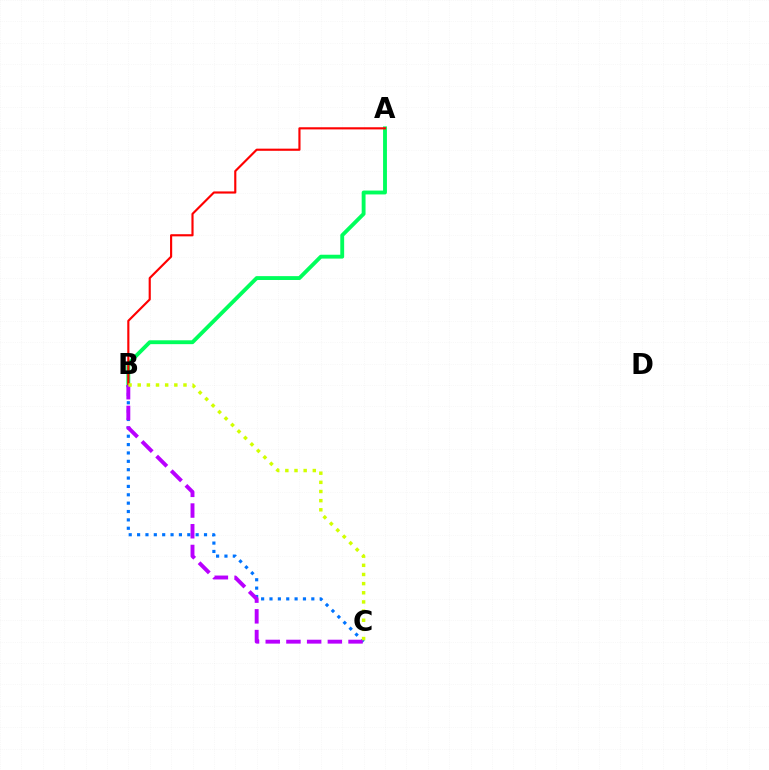{('B', 'C'): [{'color': '#0074ff', 'line_style': 'dotted', 'thickness': 2.27}, {'color': '#b900ff', 'line_style': 'dashed', 'thickness': 2.81}, {'color': '#d1ff00', 'line_style': 'dotted', 'thickness': 2.49}], ('A', 'B'): [{'color': '#00ff5c', 'line_style': 'solid', 'thickness': 2.78}, {'color': '#ff0000', 'line_style': 'solid', 'thickness': 1.55}]}